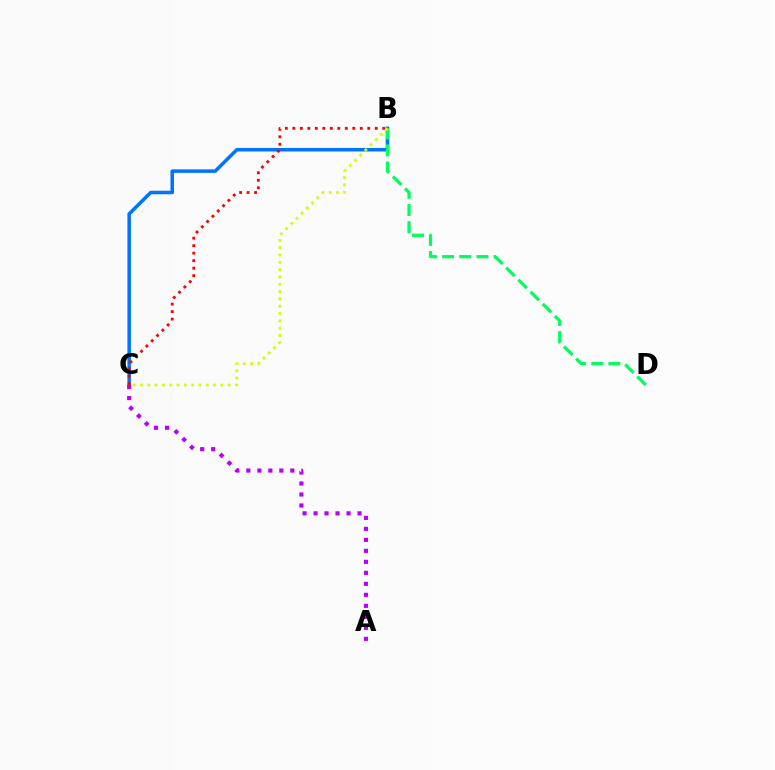{('B', 'C'): [{'color': '#0074ff', 'line_style': 'solid', 'thickness': 2.54}, {'color': '#ff0000', 'line_style': 'dotted', 'thickness': 2.03}, {'color': '#d1ff00', 'line_style': 'dotted', 'thickness': 1.99}], ('B', 'D'): [{'color': '#00ff5c', 'line_style': 'dashed', 'thickness': 2.33}], ('A', 'C'): [{'color': '#b900ff', 'line_style': 'dotted', 'thickness': 2.99}]}